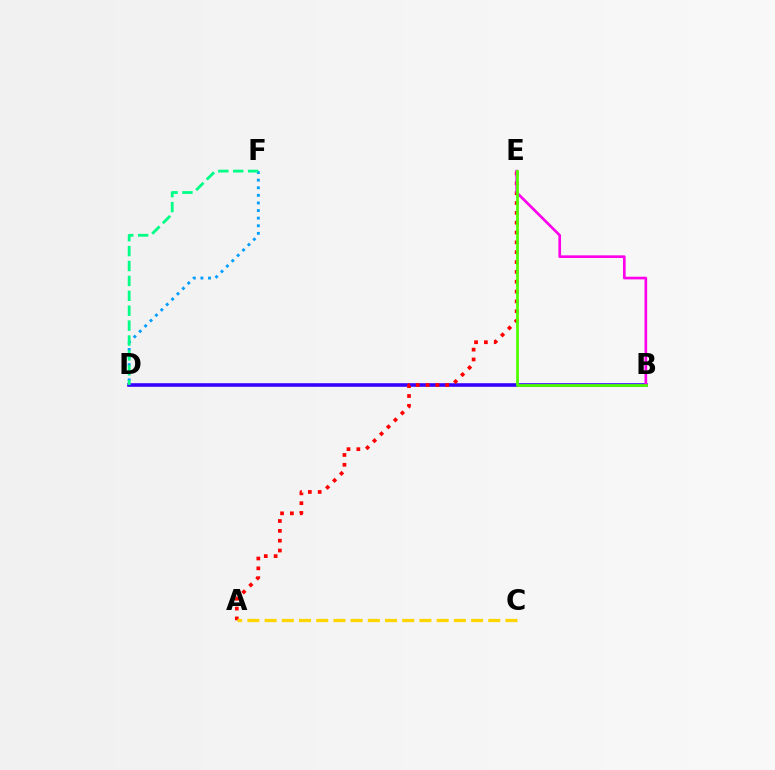{('B', 'D'): [{'color': '#3700ff', 'line_style': 'solid', 'thickness': 2.58}], ('D', 'F'): [{'color': '#009eff', 'line_style': 'dotted', 'thickness': 2.07}, {'color': '#00ff86', 'line_style': 'dashed', 'thickness': 2.02}], ('A', 'E'): [{'color': '#ff0000', 'line_style': 'dotted', 'thickness': 2.67}], ('B', 'E'): [{'color': '#ff00ed', 'line_style': 'solid', 'thickness': 1.92}, {'color': '#4fff00', 'line_style': 'solid', 'thickness': 2.0}], ('A', 'C'): [{'color': '#ffd500', 'line_style': 'dashed', 'thickness': 2.34}]}